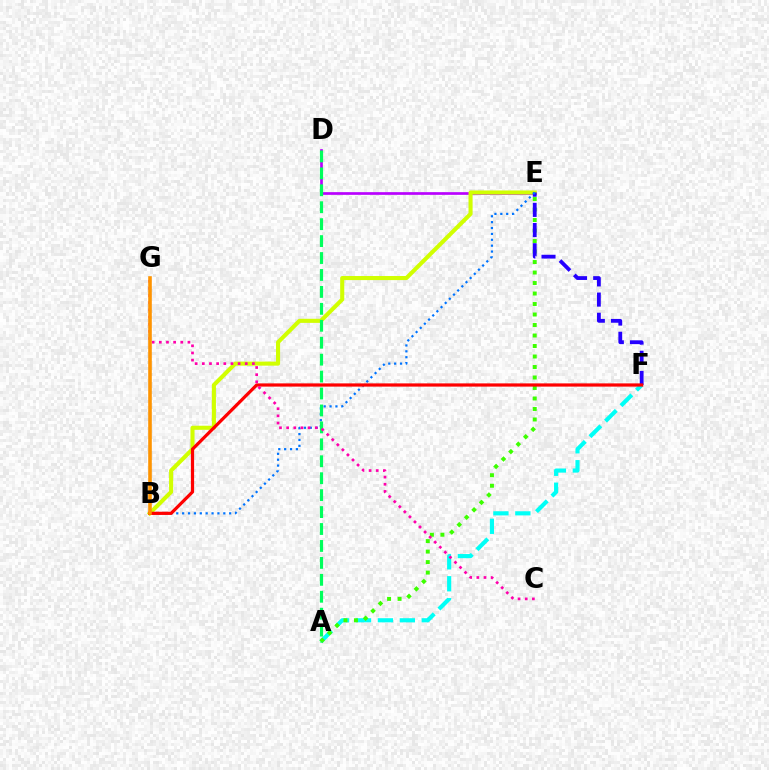{('D', 'E'): [{'color': '#b900ff', 'line_style': 'solid', 'thickness': 1.94}], ('A', 'F'): [{'color': '#00fff6', 'line_style': 'dashed', 'thickness': 2.98}], ('A', 'E'): [{'color': '#3dff00', 'line_style': 'dotted', 'thickness': 2.85}], ('B', 'E'): [{'color': '#d1ff00', 'line_style': 'solid', 'thickness': 2.93}, {'color': '#0074ff', 'line_style': 'dotted', 'thickness': 1.6}], ('E', 'F'): [{'color': '#2500ff', 'line_style': 'dashed', 'thickness': 2.74}], ('A', 'D'): [{'color': '#00ff5c', 'line_style': 'dashed', 'thickness': 2.3}], ('B', 'F'): [{'color': '#ff0000', 'line_style': 'solid', 'thickness': 2.32}], ('C', 'G'): [{'color': '#ff00ac', 'line_style': 'dotted', 'thickness': 1.94}], ('B', 'G'): [{'color': '#ff9400', 'line_style': 'solid', 'thickness': 2.59}]}